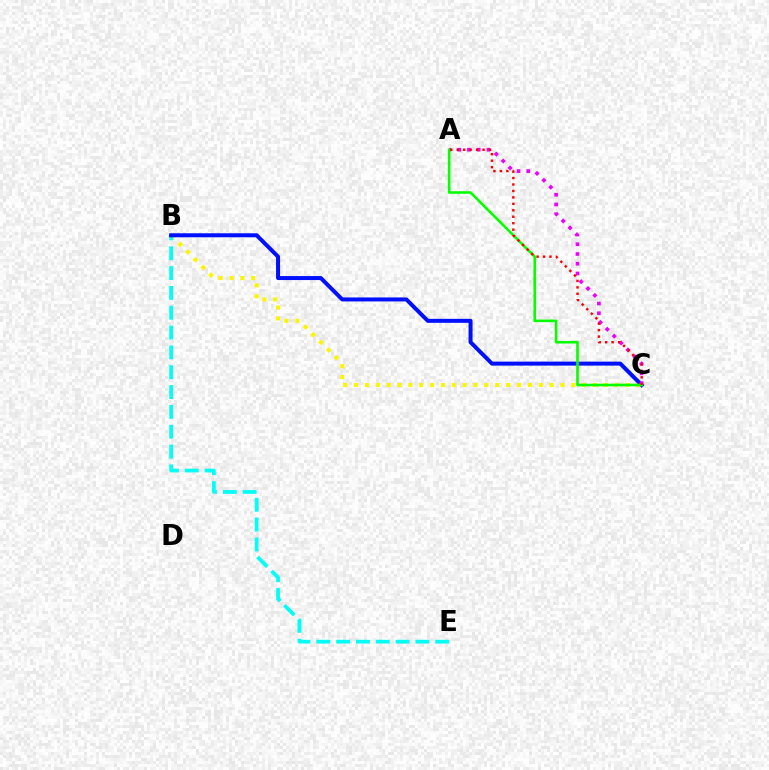{('B', 'C'): [{'color': '#fcf500', 'line_style': 'dotted', 'thickness': 2.95}, {'color': '#0010ff', 'line_style': 'solid', 'thickness': 2.88}], ('B', 'E'): [{'color': '#00fff6', 'line_style': 'dashed', 'thickness': 2.69}], ('A', 'C'): [{'color': '#ee00ff', 'line_style': 'dotted', 'thickness': 2.64}, {'color': '#08ff00', 'line_style': 'solid', 'thickness': 1.88}, {'color': '#ff0000', 'line_style': 'dotted', 'thickness': 1.75}]}